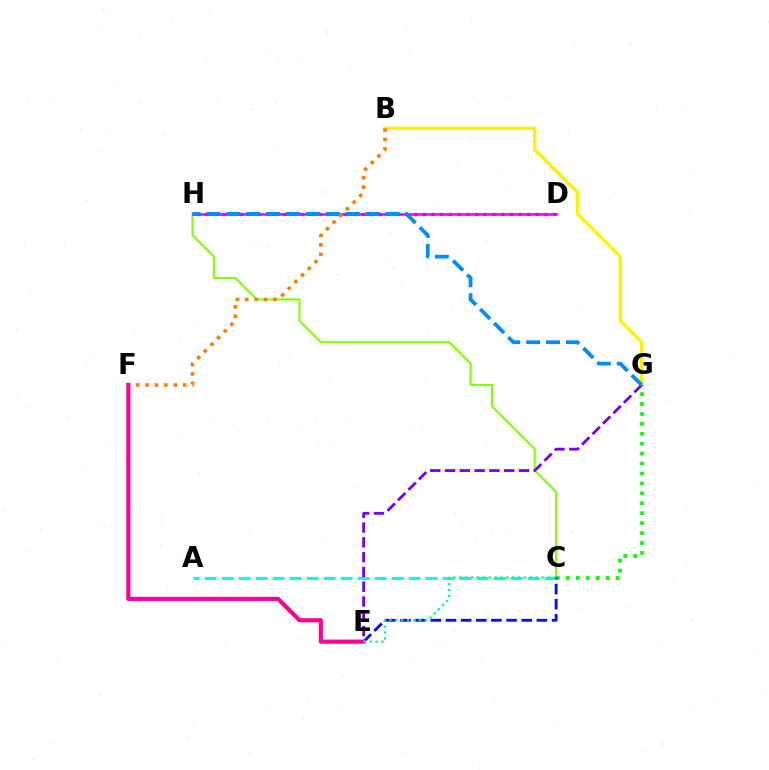{('C', 'H'): [{'color': '#84ff00', 'line_style': 'solid', 'thickness': 1.5}], ('B', 'G'): [{'color': '#fcf500', 'line_style': 'solid', 'thickness': 2.48}], ('C', 'G'): [{'color': '#08ff00', 'line_style': 'dotted', 'thickness': 2.7}], ('D', 'H'): [{'color': '#ff0000', 'line_style': 'dotted', 'thickness': 2.36}, {'color': '#ee00ff', 'line_style': 'solid', 'thickness': 1.84}], ('A', 'C'): [{'color': '#00fff6', 'line_style': 'dashed', 'thickness': 2.31}], ('E', 'G'): [{'color': '#7200ff', 'line_style': 'dashed', 'thickness': 2.01}], ('G', 'H'): [{'color': '#008cff', 'line_style': 'dashed', 'thickness': 2.7}], ('B', 'F'): [{'color': '#ff7c00', 'line_style': 'dotted', 'thickness': 2.56}], ('C', 'E'): [{'color': '#0010ff', 'line_style': 'dashed', 'thickness': 2.06}, {'color': '#00ff74', 'line_style': 'dotted', 'thickness': 1.6}], ('E', 'F'): [{'color': '#ff0094', 'line_style': 'solid', 'thickness': 2.99}]}